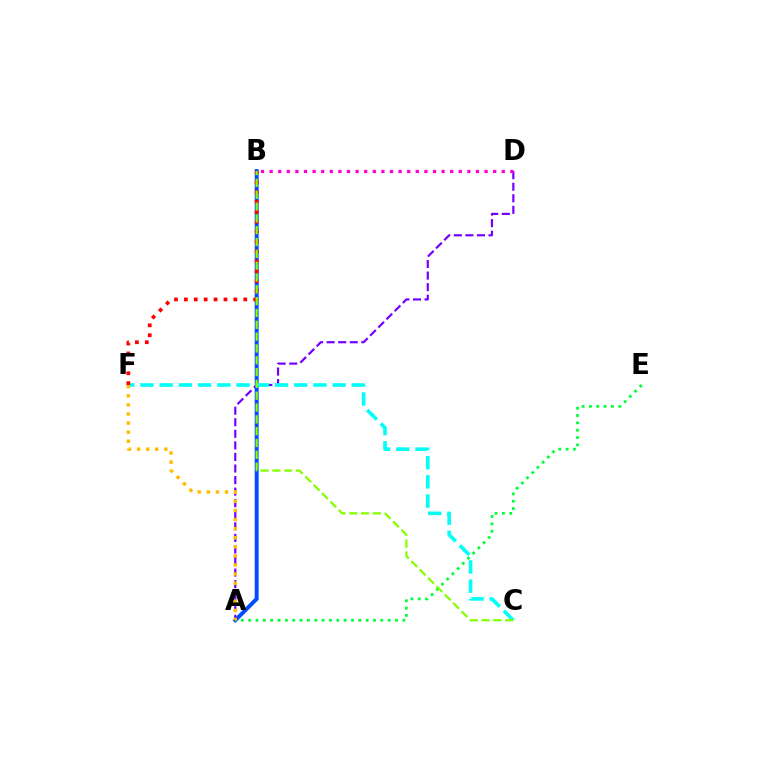{('A', 'B'): [{'color': '#004bff', 'line_style': 'solid', 'thickness': 2.83}], ('A', 'D'): [{'color': '#7200ff', 'line_style': 'dashed', 'thickness': 1.57}], ('C', 'F'): [{'color': '#00fff6', 'line_style': 'dashed', 'thickness': 2.61}], ('B', 'F'): [{'color': '#ff0000', 'line_style': 'dotted', 'thickness': 2.69}], ('B', 'D'): [{'color': '#ff00cf', 'line_style': 'dotted', 'thickness': 2.34}], ('A', 'E'): [{'color': '#00ff39', 'line_style': 'dotted', 'thickness': 1.99}], ('B', 'C'): [{'color': '#84ff00', 'line_style': 'dashed', 'thickness': 1.61}], ('A', 'F'): [{'color': '#ffbd00', 'line_style': 'dotted', 'thickness': 2.47}]}